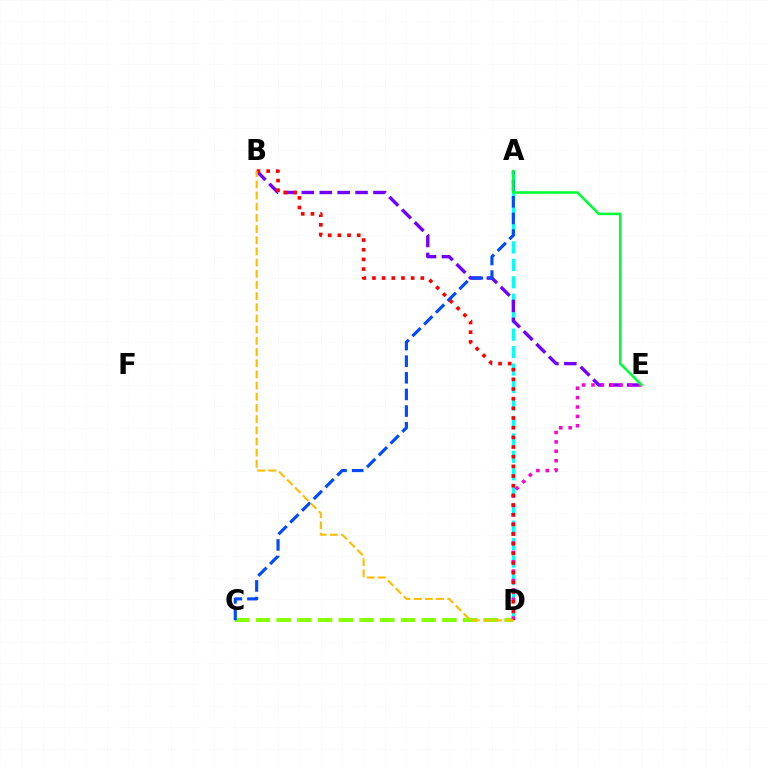{('C', 'D'): [{'color': '#84ff00', 'line_style': 'dashed', 'thickness': 2.81}], ('A', 'D'): [{'color': '#00fff6', 'line_style': 'dashed', 'thickness': 2.37}], ('B', 'E'): [{'color': '#7200ff', 'line_style': 'dashed', 'thickness': 2.43}], ('D', 'E'): [{'color': '#ff00cf', 'line_style': 'dotted', 'thickness': 2.55}], ('A', 'C'): [{'color': '#004bff', 'line_style': 'dashed', 'thickness': 2.26}], ('A', 'E'): [{'color': '#00ff39', 'line_style': 'solid', 'thickness': 1.84}], ('B', 'D'): [{'color': '#ff0000', 'line_style': 'dotted', 'thickness': 2.63}, {'color': '#ffbd00', 'line_style': 'dashed', 'thickness': 1.52}]}